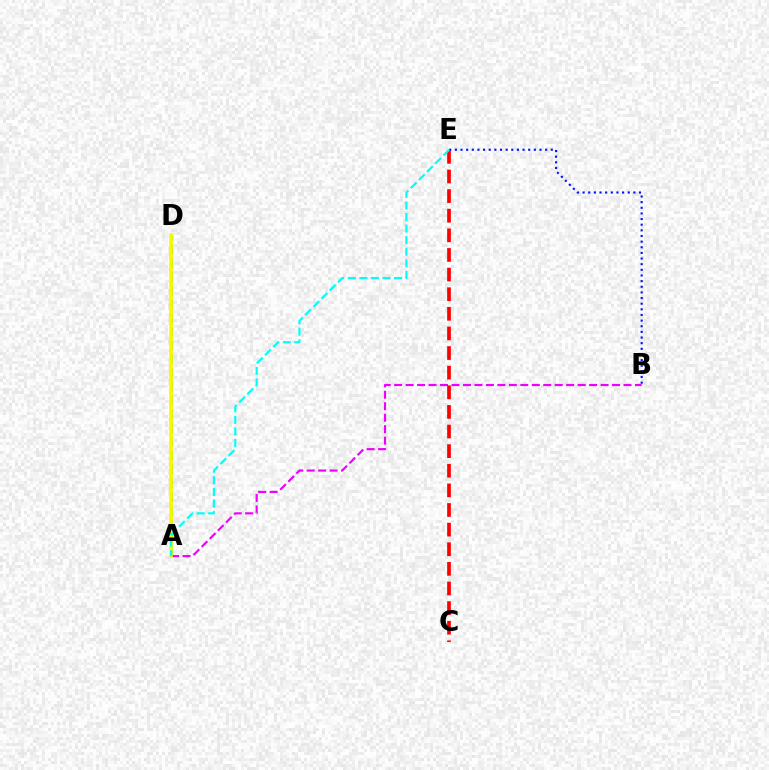{('C', 'E'): [{'color': '#ff0000', 'line_style': 'dashed', 'thickness': 2.67}], ('A', 'D'): [{'color': '#08ff00', 'line_style': 'dashed', 'thickness': 1.87}, {'color': '#fcf500', 'line_style': 'solid', 'thickness': 2.57}], ('B', 'E'): [{'color': '#0010ff', 'line_style': 'dotted', 'thickness': 1.53}], ('A', 'B'): [{'color': '#ee00ff', 'line_style': 'dashed', 'thickness': 1.56}], ('A', 'E'): [{'color': '#00fff6', 'line_style': 'dashed', 'thickness': 1.57}]}